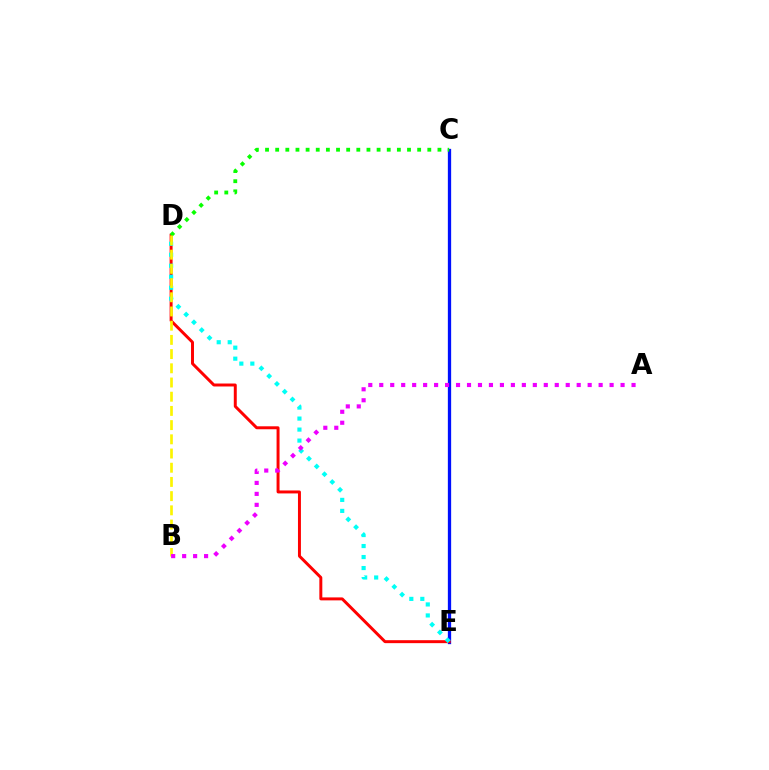{('C', 'E'): [{'color': '#0010ff', 'line_style': 'solid', 'thickness': 2.37}], ('D', 'E'): [{'color': '#ff0000', 'line_style': 'solid', 'thickness': 2.13}, {'color': '#00fff6', 'line_style': 'dotted', 'thickness': 2.99}], ('C', 'D'): [{'color': '#08ff00', 'line_style': 'dotted', 'thickness': 2.76}], ('B', 'D'): [{'color': '#fcf500', 'line_style': 'dashed', 'thickness': 1.93}], ('A', 'B'): [{'color': '#ee00ff', 'line_style': 'dotted', 'thickness': 2.98}]}